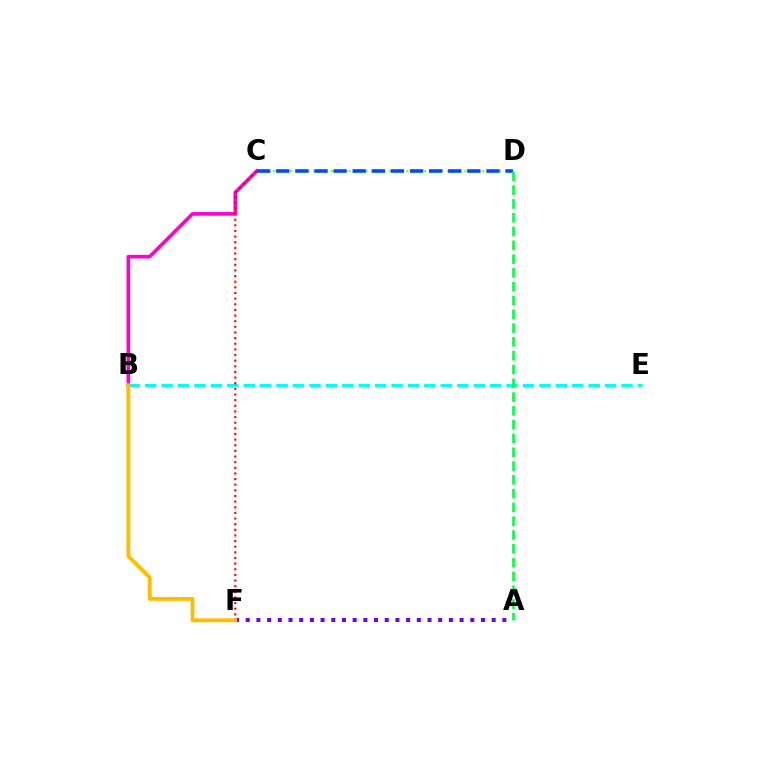{('B', 'E'): [{'color': '#00fff6', 'line_style': 'dashed', 'thickness': 2.23}], ('B', 'C'): [{'color': '#ff00cf', 'line_style': 'solid', 'thickness': 2.62}], ('A', 'F'): [{'color': '#7200ff', 'line_style': 'dotted', 'thickness': 2.91}], ('C', 'F'): [{'color': '#ff0000', 'line_style': 'dotted', 'thickness': 1.53}], ('C', 'D'): [{'color': '#84ff00', 'line_style': 'dotted', 'thickness': 1.58}, {'color': '#004bff', 'line_style': 'dashed', 'thickness': 2.6}], ('A', 'D'): [{'color': '#00ff39', 'line_style': 'dashed', 'thickness': 1.87}], ('B', 'F'): [{'color': '#ffbd00', 'line_style': 'solid', 'thickness': 2.77}]}